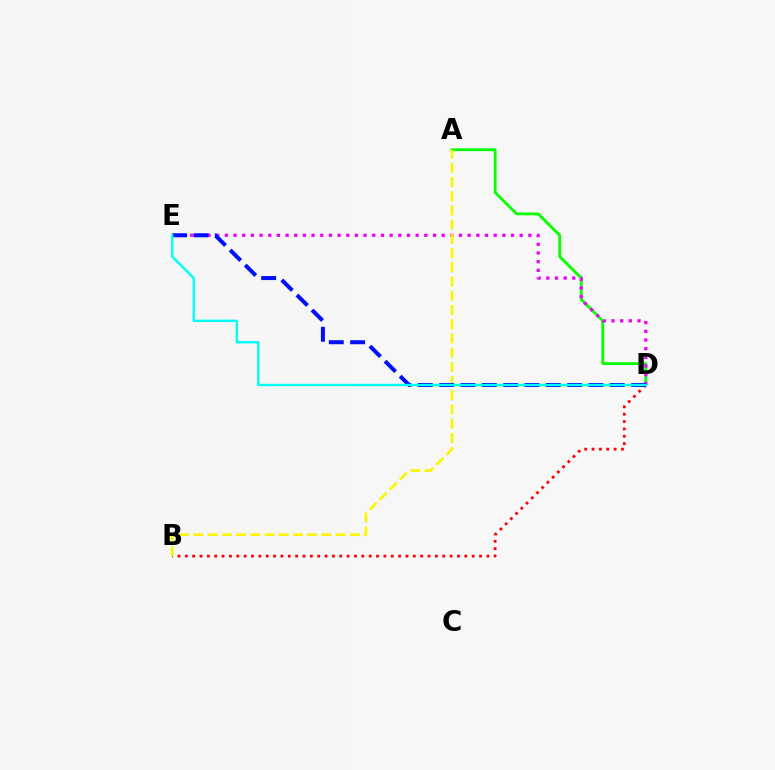{('A', 'D'): [{'color': '#08ff00', 'line_style': 'solid', 'thickness': 2.04}], ('D', 'E'): [{'color': '#ee00ff', 'line_style': 'dotted', 'thickness': 2.36}, {'color': '#0010ff', 'line_style': 'dashed', 'thickness': 2.9}, {'color': '#00fff6', 'line_style': 'solid', 'thickness': 1.73}], ('B', 'D'): [{'color': '#ff0000', 'line_style': 'dotted', 'thickness': 2.0}], ('A', 'B'): [{'color': '#fcf500', 'line_style': 'dashed', 'thickness': 1.93}]}